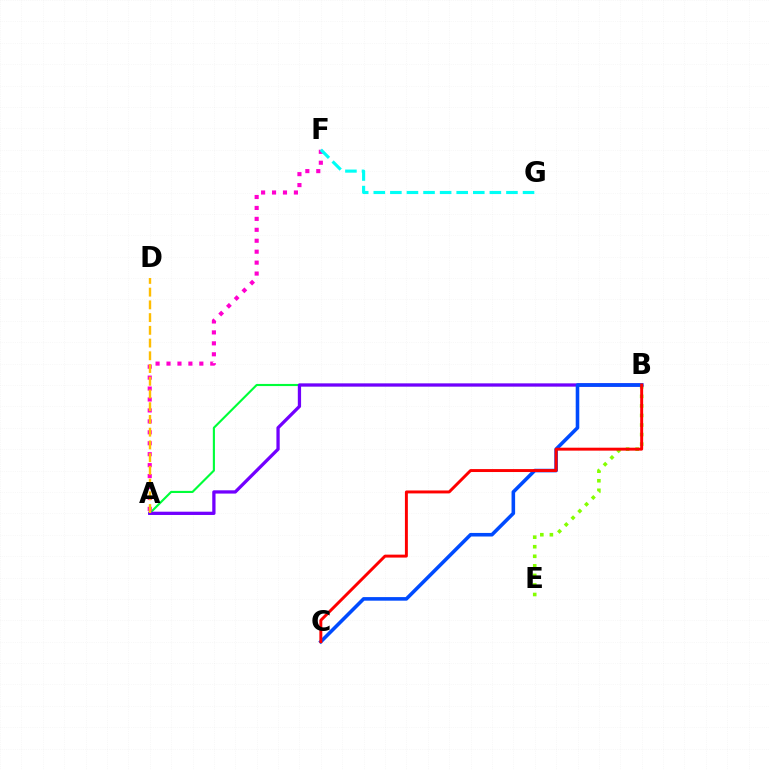{('B', 'E'): [{'color': '#84ff00', 'line_style': 'dotted', 'thickness': 2.6}], ('A', 'B'): [{'color': '#00ff39', 'line_style': 'solid', 'thickness': 1.53}, {'color': '#7200ff', 'line_style': 'solid', 'thickness': 2.36}], ('A', 'F'): [{'color': '#ff00cf', 'line_style': 'dotted', 'thickness': 2.97}], ('F', 'G'): [{'color': '#00fff6', 'line_style': 'dashed', 'thickness': 2.25}], ('B', 'C'): [{'color': '#004bff', 'line_style': 'solid', 'thickness': 2.58}, {'color': '#ff0000', 'line_style': 'solid', 'thickness': 2.12}], ('A', 'D'): [{'color': '#ffbd00', 'line_style': 'dashed', 'thickness': 1.73}]}